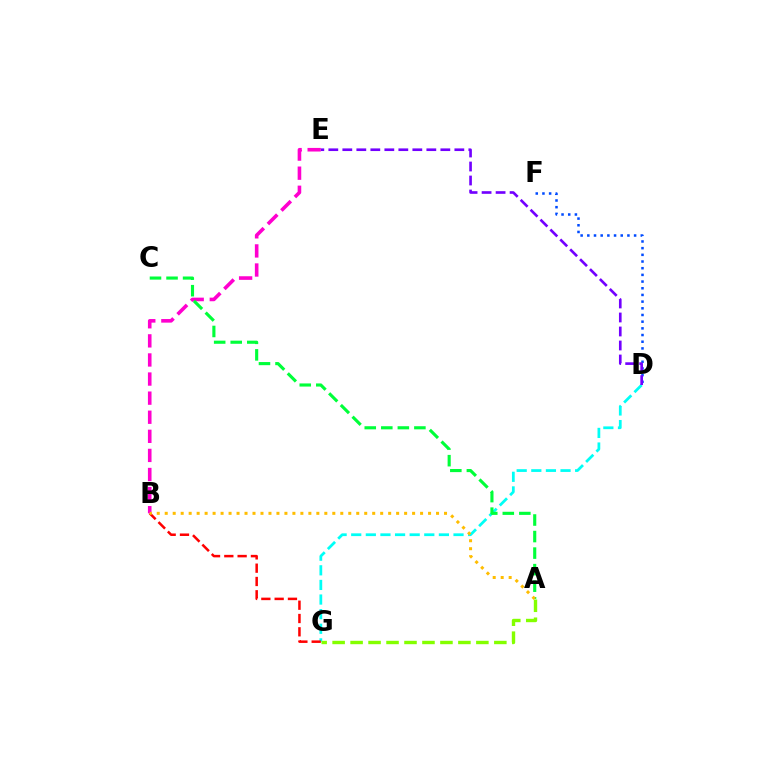{('D', 'G'): [{'color': '#00fff6', 'line_style': 'dashed', 'thickness': 1.99}], ('B', 'E'): [{'color': '#ff00cf', 'line_style': 'dashed', 'thickness': 2.59}], ('D', 'F'): [{'color': '#004bff', 'line_style': 'dotted', 'thickness': 1.82}], ('A', 'G'): [{'color': '#84ff00', 'line_style': 'dashed', 'thickness': 2.44}], ('A', 'C'): [{'color': '#00ff39', 'line_style': 'dashed', 'thickness': 2.25}], ('D', 'E'): [{'color': '#7200ff', 'line_style': 'dashed', 'thickness': 1.9}], ('B', 'G'): [{'color': '#ff0000', 'line_style': 'dashed', 'thickness': 1.81}], ('A', 'B'): [{'color': '#ffbd00', 'line_style': 'dotted', 'thickness': 2.17}]}